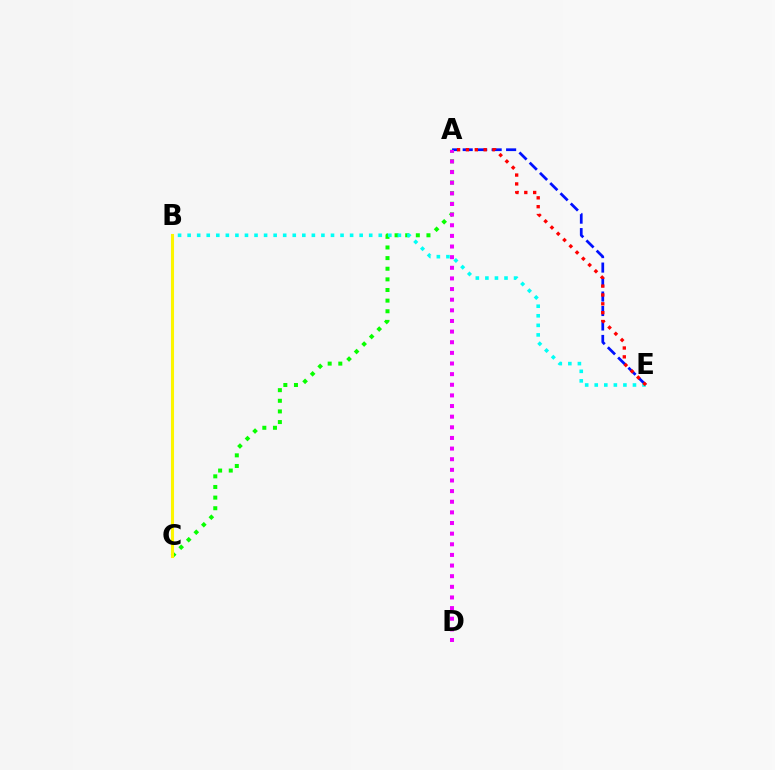{('A', 'C'): [{'color': '#08ff00', 'line_style': 'dotted', 'thickness': 2.89}], ('B', 'C'): [{'color': '#fcf500', 'line_style': 'solid', 'thickness': 2.22}], ('A', 'E'): [{'color': '#0010ff', 'line_style': 'dashed', 'thickness': 1.97}, {'color': '#ff0000', 'line_style': 'dotted', 'thickness': 2.41}], ('B', 'E'): [{'color': '#00fff6', 'line_style': 'dotted', 'thickness': 2.6}], ('A', 'D'): [{'color': '#ee00ff', 'line_style': 'dotted', 'thickness': 2.89}]}